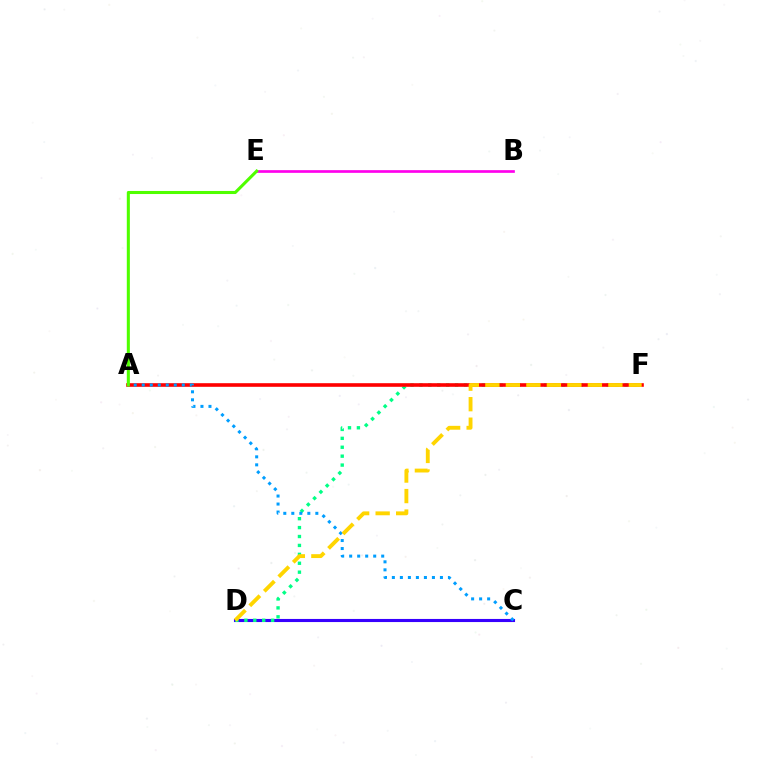{('C', 'D'): [{'color': '#3700ff', 'line_style': 'solid', 'thickness': 2.23}], ('D', 'F'): [{'color': '#00ff86', 'line_style': 'dotted', 'thickness': 2.42}, {'color': '#ffd500', 'line_style': 'dashed', 'thickness': 2.79}], ('A', 'F'): [{'color': '#ff0000', 'line_style': 'solid', 'thickness': 2.6}], ('B', 'E'): [{'color': '#ff00ed', 'line_style': 'solid', 'thickness': 1.94}], ('A', 'C'): [{'color': '#009eff', 'line_style': 'dotted', 'thickness': 2.18}], ('A', 'E'): [{'color': '#4fff00', 'line_style': 'solid', 'thickness': 2.21}]}